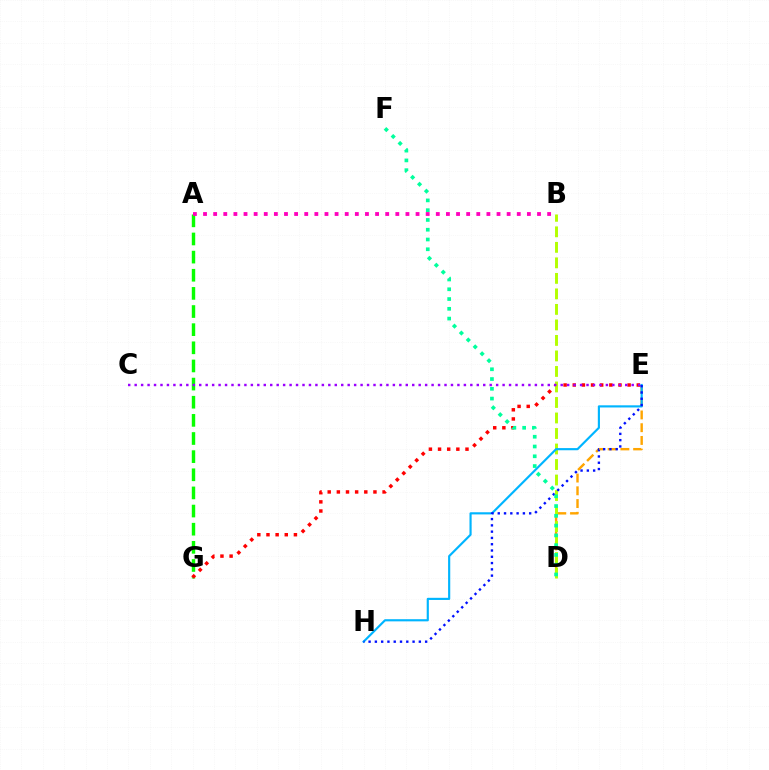{('D', 'E'): [{'color': '#ffa500', 'line_style': 'dashed', 'thickness': 1.73}], ('A', 'G'): [{'color': '#08ff00', 'line_style': 'dashed', 'thickness': 2.46}], ('A', 'B'): [{'color': '#ff00bd', 'line_style': 'dotted', 'thickness': 2.75}], ('E', 'G'): [{'color': '#ff0000', 'line_style': 'dotted', 'thickness': 2.49}], ('B', 'D'): [{'color': '#b3ff00', 'line_style': 'dashed', 'thickness': 2.11}], ('E', 'H'): [{'color': '#00b5ff', 'line_style': 'solid', 'thickness': 1.55}, {'color': '#0010ff', 'line_style': 'dotted', 'thickness': 1.71}], ('C', 'E'): [{'color': '#9b00ff', 'line_style': 'dotted', 'thickness': 1.75}], ('D', 'F'): [{'color': '#00ff9d', 'line_style': 'dotted', 'thickness': 2.66}]}